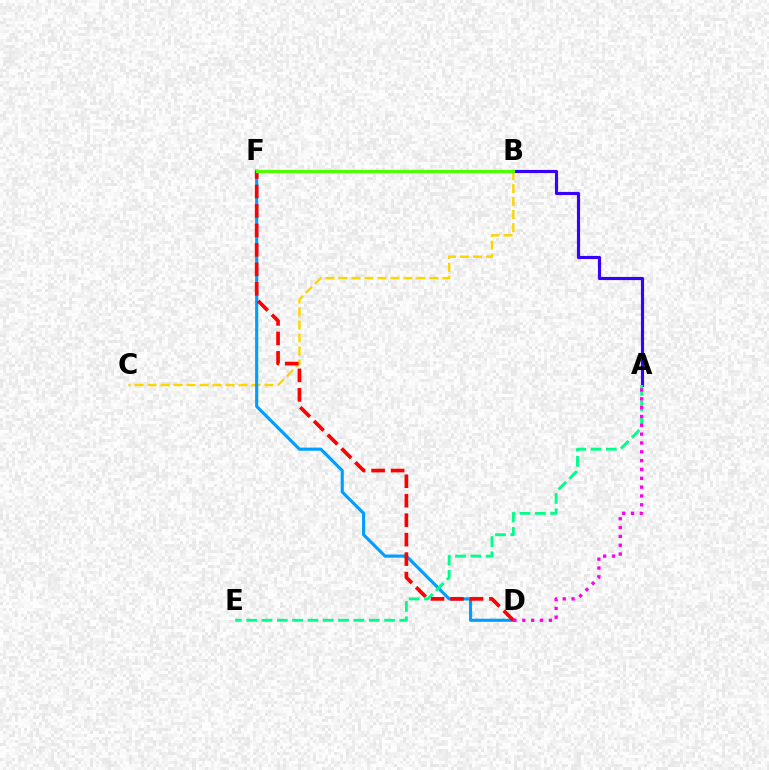{('B', 'C'): [{'color': '#ffd500', 'line_style': 'dashed', 'thickness': 1.76}], ('D', 'F'): [{'color': '#009eff', 'line_style': 'solid', 'thickness': 2.25}, {'color': '#ff0000', 'line_style': 'dashed', 'thickness': 2.64}], ('A', 'B'): [{'color': '#3700ff', 'line_style': 'solid', 'thickness': 2.27}], ('A', 'E'): [{'color': '#00ff86', 'line_style': 'dashed', 'thickness': 2.08}], ('A', 'D'): [{'color': '#ff00ed', 'line_style': 'dotted', 'thickness': 2.4}], ('B', 'F'): [{'color': '#4fff00', 'line_style': 'solid', 'thickness': 2.26}]}